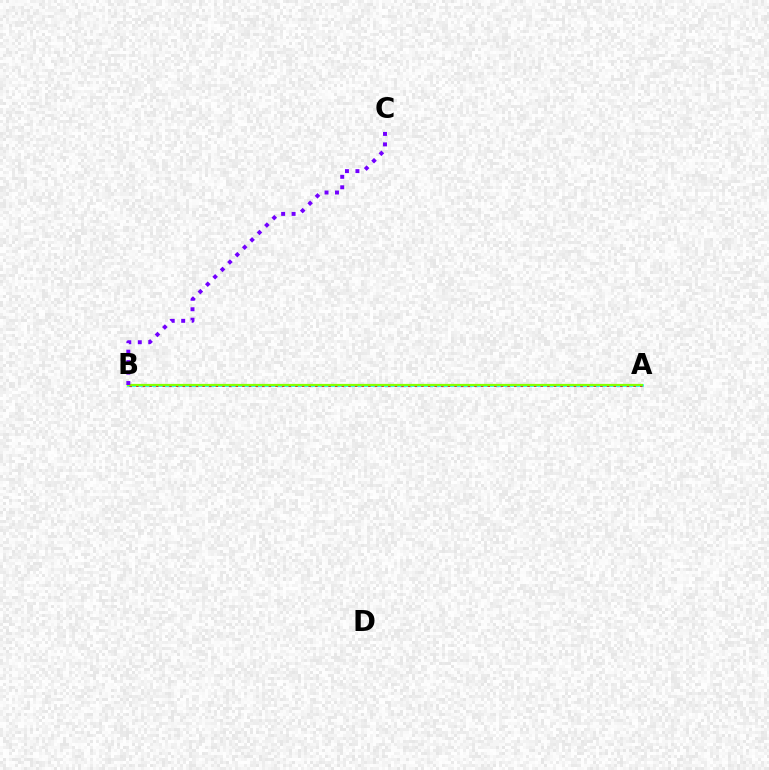{('A', 'B'): [{'color': '#00fff6', 'line_style': 'solid', 'thickness': 1.9}, {'color': '#ff0000', 'line_style': 'dotted', 'thickness': 1.8}, {'color': '#84ff00', 'line_style': 'solid', 'thickness': 1.6}], ('B', 'C'): [{'color': '#7200ff', 'line_style': 'dotted', 'thickness': 2.84}]}